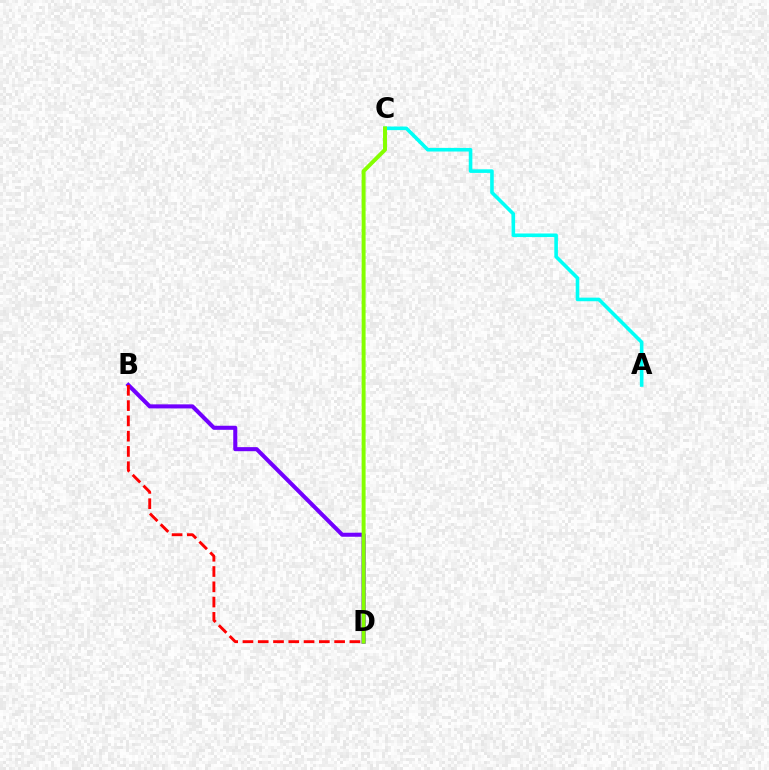{('B', 'D'): [{'color': '#7200ff', 'line_style': 'solid', 'thickness': 2.92}, {'color': '#ff0000', 'line_style': 'dashed', 'thickness': 2.08}], ('A', 'C'): [{'color': '#00fff6', 'line_style': 'solid', 'thickness': 2.59}], ('C', 'D'): [{'color': '#84ff00', 'line_style': 'solid', 'thickness': 2.84}]}